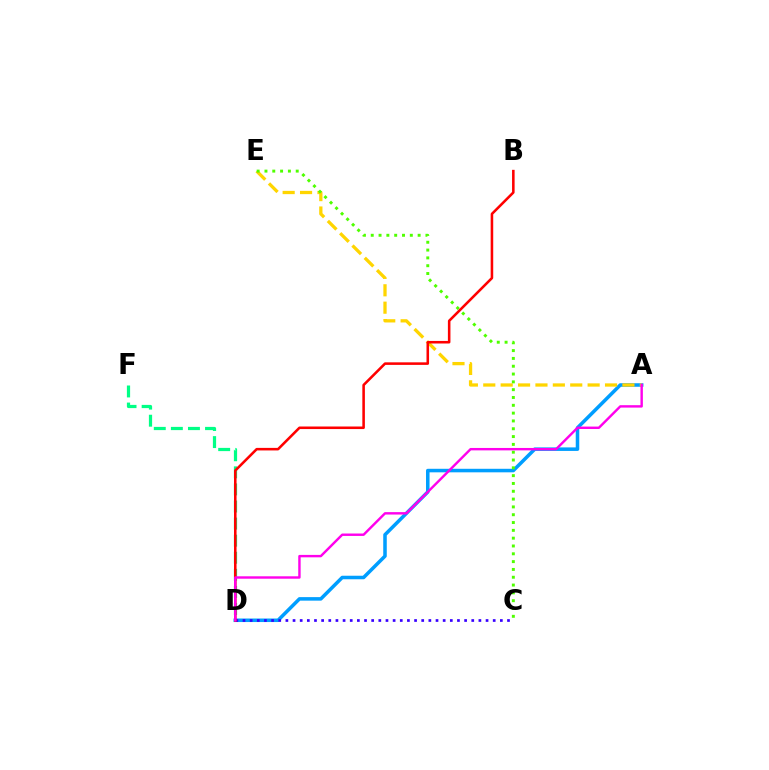{('A', 'D'): [{'color': '#009eff', 'line_style': 'solid', 'thickness': 2.54}, {'color': '#ff00ed', 'line_style': 'solid', 'thickness': 1.74}], ('C', 'D'): [{'color': '#3700ff', 'line_style': 'dotted', 'thickness': 1.94}], ('D', 'F'): [{'color': '#00ff86', 'line_style': 'dashed', 'thickness': 2.32}], ('A', 'E'): [{'color': '#ffd500', 'line_style': 'dashed', 'thickness': 2.36}], ('C', 'E'): [{'color': '#4fff00', 'line_style': 'dotted', 'thickness': 2.12}], ('B', 'D'): [{'color': '#ff0000', 'line_style': 'solid', 'thickness': 1.84}]}